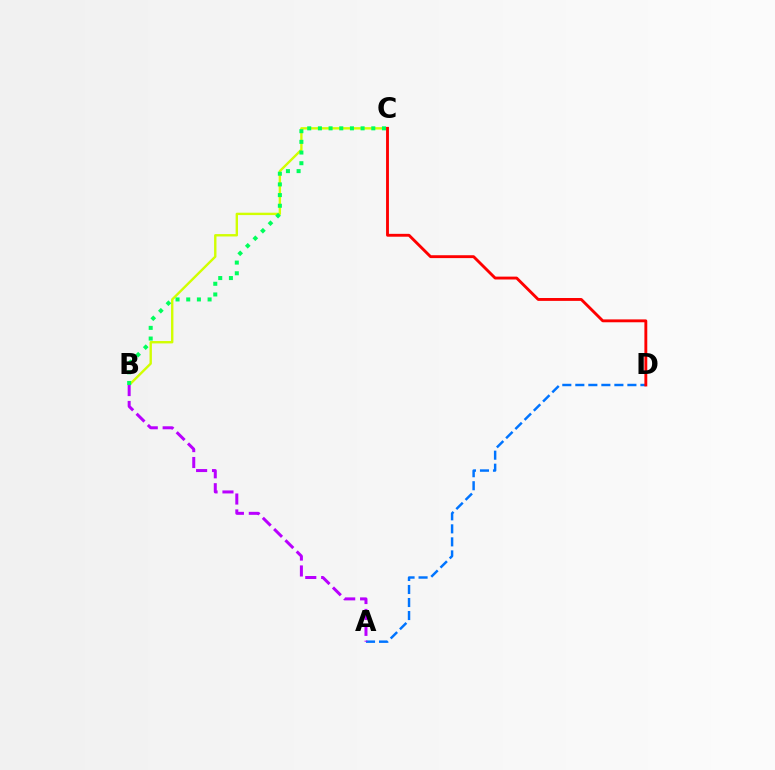{('B', 'C'): [{'color': '#d1ff00', 'line_style': 'solid', 'thickness': 1.72}, {'color': '#00ff5c', 'line_style': 'dotted', 'thickness': 2.9}], ('A', 'D'): [{'color': '#0074ff', 'line_style': 'dashed', 'thickness': 1.77}], ('A', 'B'): [{'color': '#b900ff', 'line_style': 'dashed', 'thickness': 2.16}], ('C', 'D'): [{'color': '#ff0000', 'line_style': 'solid', 'thickness': 2.07}]}